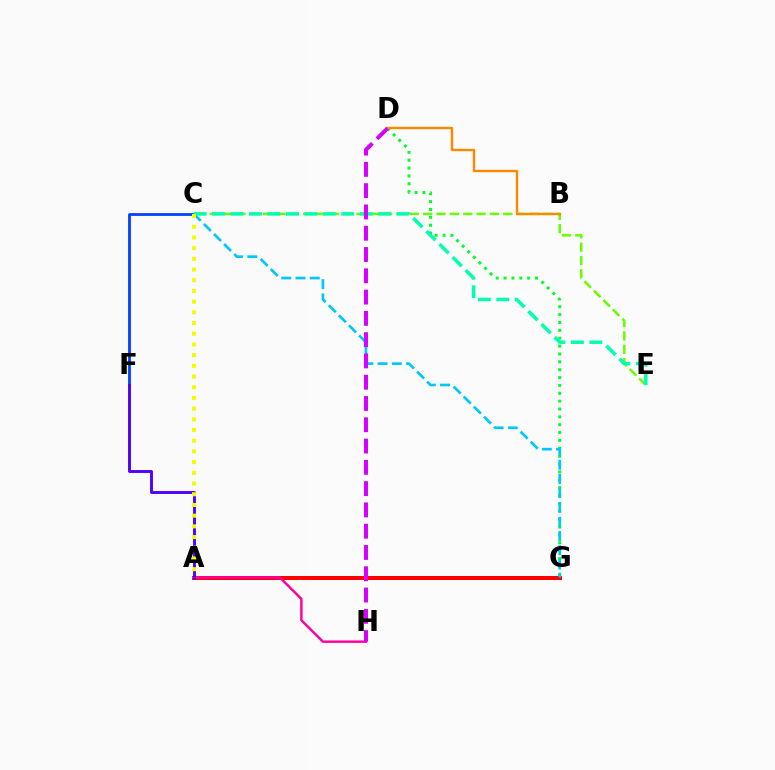{('C', 'E'): [{'color': '#66ff00', 'line_style': 'dashed', 'thickness': 1.81}, {'color': '#00ffaf', 'line_style': 'dashed', 'thickness': 2.51}], ('A', 'G'): [{'color': '#ff0000', 'line_style': 'solid', 'thickness': 2.88}], ('D', 'G'): [{'color': '#00ff27', 'line_style': 'dotted', 'thickness': 2.14}], ('A', 'H'): [{'color': '#ff00a0', 'line_style': 'solid', 'thickness': 1.76}], ('C', 'G'): [{'color': '#00c7ff', 'line_style': 'dashed', 'thickness': 1.94}], ('B', 'D'): [{'color': '#ff8800', 'line_style': 'solid', 'thickness': 1.72}], ('C', 'F'): [{'color': '#003fff', 'line_style': 'solid', 'thickness': 2.0}], ('A', 'F'): [{'color': '#4f00ff', 'line_style': 'solid', 'thickness': 2.1}], ('A', 'C'): [{'color': '#eeff00', 'line_style': 'dotted', 'thickness': 2.91}], ('D', 'H'): [{'color': '#d600ff', 'line_style': 'dashed', 'thickness': 2.89}]}